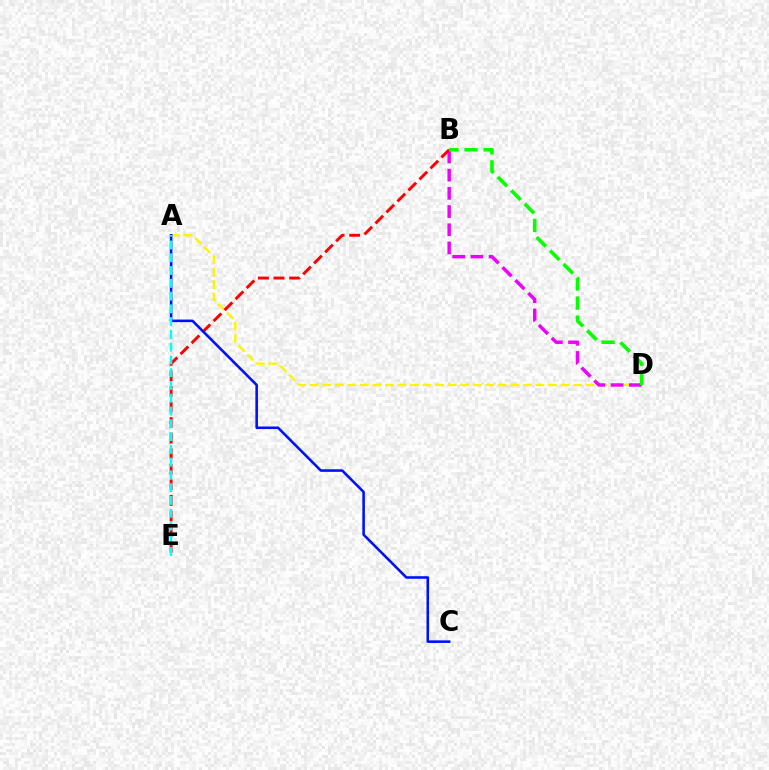{('A', 'D'): [{'color': '#fcf500', 'line_style': 'dashed', 'thickness': 1.7}], ('B', 'D'): [{'color': '#ee00ff', 'line_style': 'dashed', 'thickness': 2.47}, {'color': '#08ff00', 'line_style': 'dashed', 'thickness': 2.59}], ('B', 'E'): [{'color': '#ff0000', 'line_style': 'dashed', 'thickness': 2.11}], ('A', 'C'): [{'color': '#0010ff', 'line_style': 'solid', 'thickness': 1.86}], ('A', 'E'): [{'color': '#00fff6', 'line_style': 'dashed', 'thickness': 1.74}]}